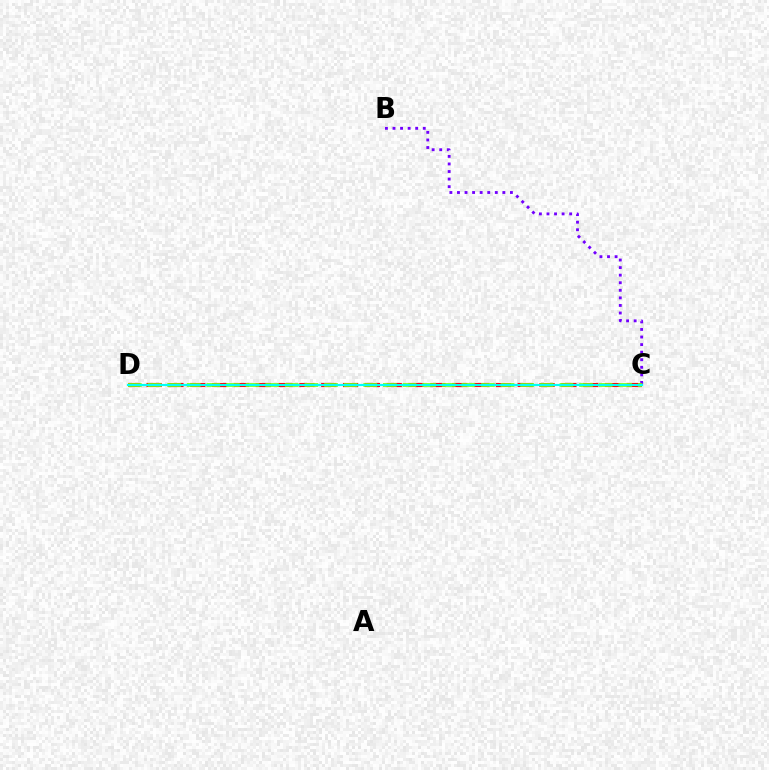{('B', 'C'): [{'color': '#7200ff', 'line_style': 'dotted', 'thickness': 2.06}], ('C', 'D'): [{'color': '#ff0000', 'line_style': 'dashed', 'thickness': 2.97}, {'color': '#84ff00', 'line_style': 'dashed', 'thickness': 2.66}, {'color': '#00fff6', 'line_style': 'solid', 'thickness': 1.56}]}